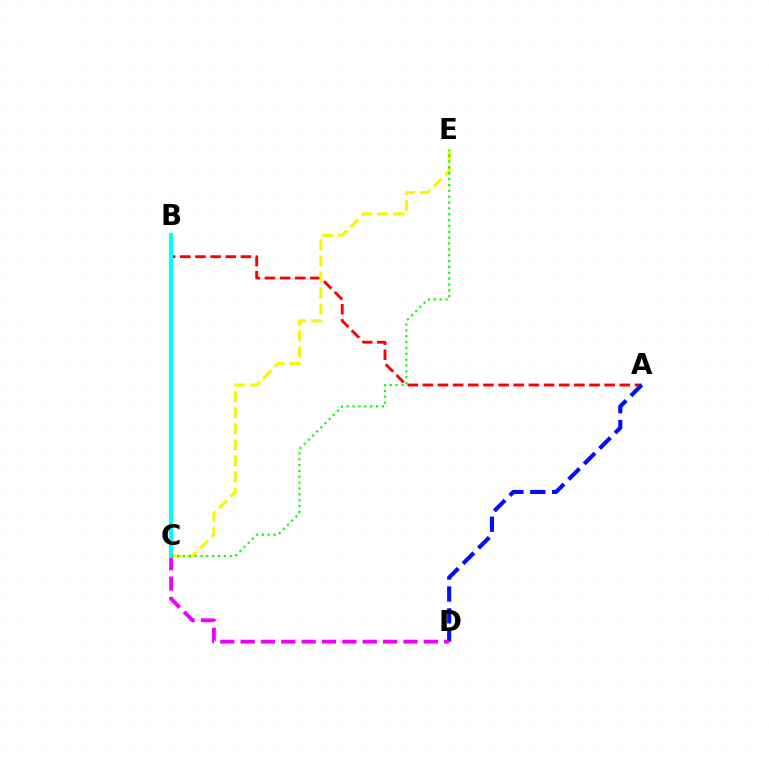{('A', 'B'): [{'color': '#ff0000', 'line_style': 'dashed', 'thickness': 2.06}], ('C', 'E'): [{'color': '#fcf500', 'line_style': 'dashed', 'thickness': 2.18}, {'color': '#08ff00', 'line_style': 'dotted', 'thickness': 1.59}], ('A', 'D'): [{'color': '#0010ff', 'line_style': 'dashed', 'thickness': 2.97}], ('C', 'D'): [{'color': '#ee00ff', 'line_style': 'dashed', 'thickness': 2.76}], ('B', 'C'): [{'color': '#00fff6', 'line_style': 'solid', 'thickness': 3.0}]}